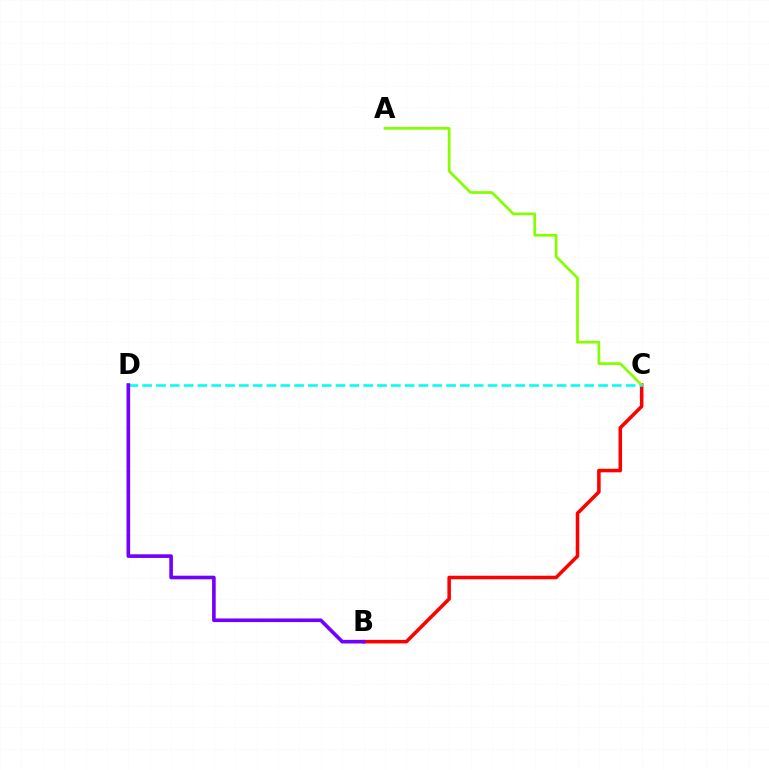{('B', 'C'): [{'color': '#ff0000', 'line_style': 'solid', 'thickness': 2.55}], ('A', 'C'): [{'color': '#84ff00', 'line_style': 'solid', 'thickness': 1.95}], ('C', 'D'): [{'color': '#00fff6', 'line_style': 'dashed', 'thickness': 1.88}], ('B', 'D'): [{'color': '#7200ff', 'line_style': 'solid', 'thickness': 2.62}]}